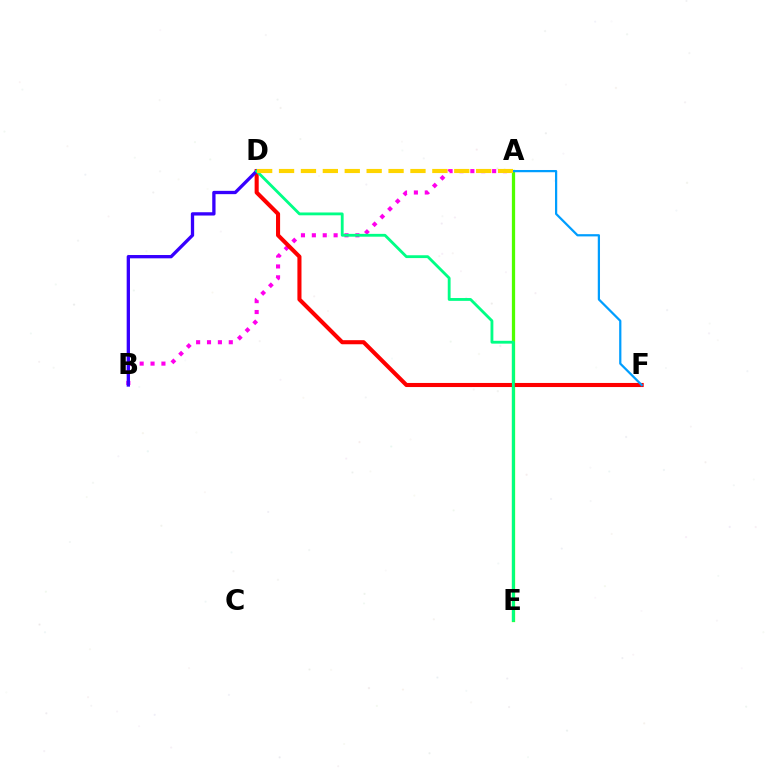{('A', 'E'): [{'color': '#4fff00', 'line_style': 'solid', 'thickness': 2.35}], ('A', 'B'): [{'color': '#ff00ed', 'line_style': 'dotted', 'thickness': 2.96}], ('D', 'F'): [{'color': '#ff0000', 'line_style': 'solid', 'thickness': 2.94}], ('A', 'F'): [{'color': '#009eff', 'line_style': 'solid', 'thickness': 1.61}], ('B', 'D'): [{'color': '#3700ff', 'line_style': 'solid', 'thickness': 2.38}], ('D', 'E'): [{'color': '#00ff86', 'line_style': 'solid', 'thickness': 2.04}], ('A', 'D'): [{'color': '#ffd500', 'line_style': 'dashed', 'thickness': 2.98}]}